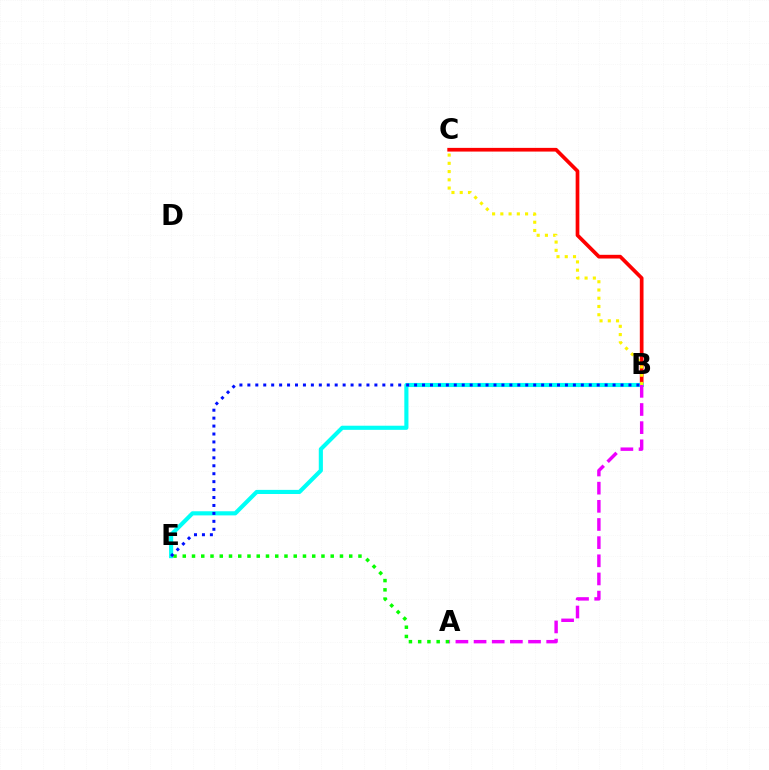{('B', 'C'): [{'color': '#ff0000', 'line_style': 'solid', 'thickness': 2.66}, {'color': '#fcf500', 'line_style': 'dotted', 'thickness': 2.24}], ('B', 'E'): [{'color': '#00fff6', 'line_style': 'solid', 'thickness': 2.97}, {'color': '#0010ff', 'line_style': 'dotted', 'thickness': 2.16}], ('A', 'B'): [{'color': '#ee00ff', 'line_style': 'dashed', 'thickness': 2.47}], ('A', 'E'): [{'color': '#08ff00', 'line_style': 'dotted', 'thickness': 2.51}]}